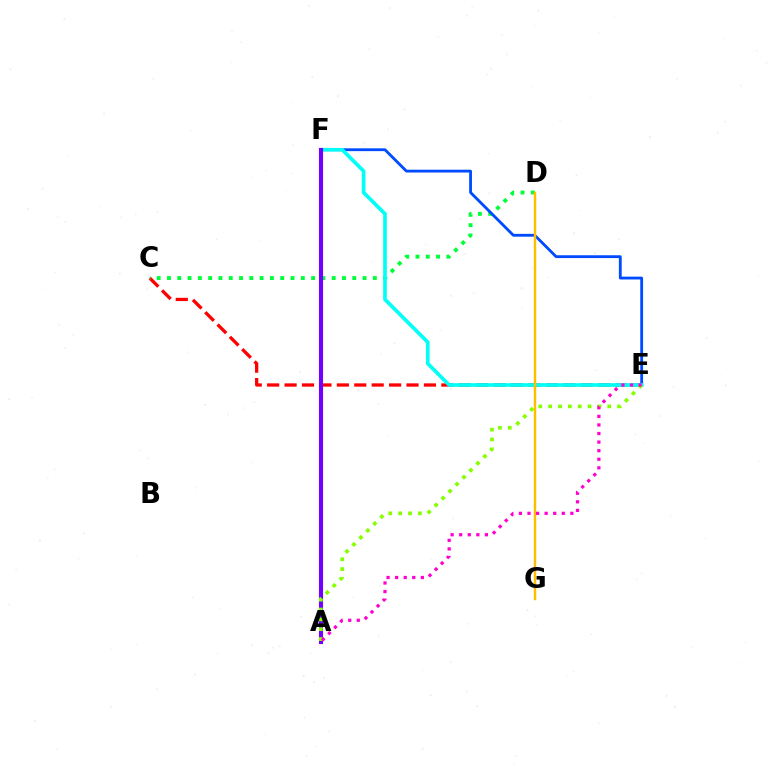{('C', 'E'): [{'color': '#ff0000', 'line_style': 'dashed', 'thickness': 2.37}], ('C', 'D'): [{'color': '#00ff39', 'line_style': 'dotted', 'thickness': 2.8}], ('E', 'F'): [{'color': '#004bff', 'line_style': 'solid', 'thickness': 2.03}, {'color': '#00fff6', 'line_style': 'solid', 'thickness': 2.63}], ('A', 'F'): [{'color': '#7200ff', 'line_style': 'solid', 'thickness': 2.96}], ('A', 'E'): [{'color': '#84ff00', 'line_style': 'dotted', 'thickness': 2.68}, {'color': '#ff00cf', 'line_style': 'dotted', 'thickness': 2.33}], ('D', 'G'): [{'color': '#ffbd00', 'line_style': 'solid', 'thickness': 1.77}]}